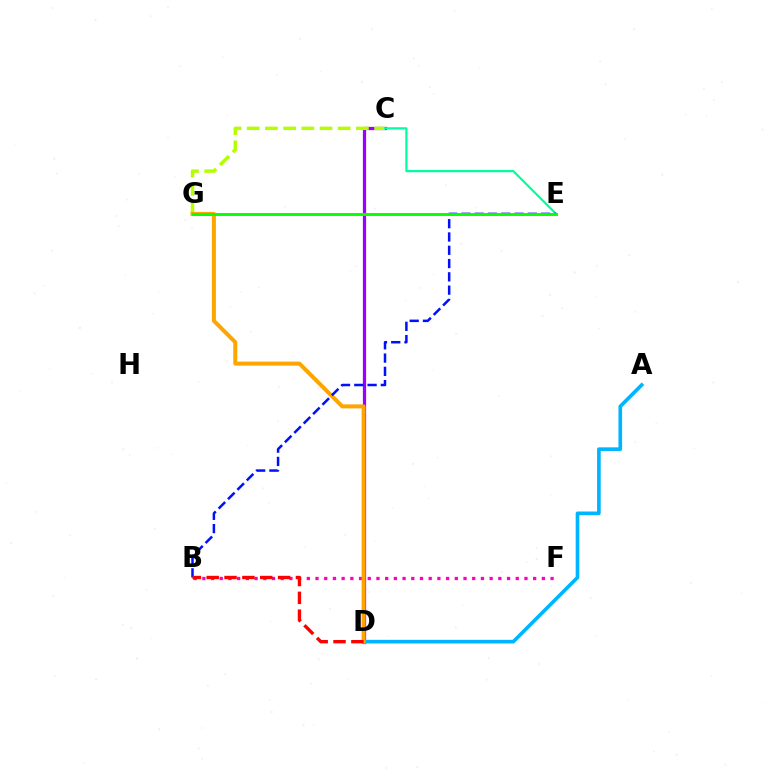{('B', 'F'): [{'color': '#ff00bd', 'line_style': 'dotted', 'thickness': 2.37}], ('C', 'D'): [{'color': '#9b00ff', 'line_style': 'solid', 'thickness': 2.34}], ('C', 'G'): [{'color': '#b3ff00', 'line_style': 'dashed', 'thickness': 2.47}], ('C', 'E'): [{'color': '#00ff9d', 'line_style': 'solid', 'thickness': 1.58}], ('A', 'D'): [{'color': '#00b5ff', 'line_style': 'solid', 'thickness': 2.63}], ('D', 'G'): [{'color': '#ffa500', 'line_style': 'solid', 'thickness': 2.88}], ('B', 'E'): [{'color': '#0010ff', 'line_style': 'dashed', 'thickness': 1.8}], ('B', 'D'): [{'color': '#ff0000', 'line_style': 'dashed', 'thickness': 2.42}], ('E', 'G'): [{'color': '#08ff00', 'line_style': 'solid', 'thickness': 2.1}]}